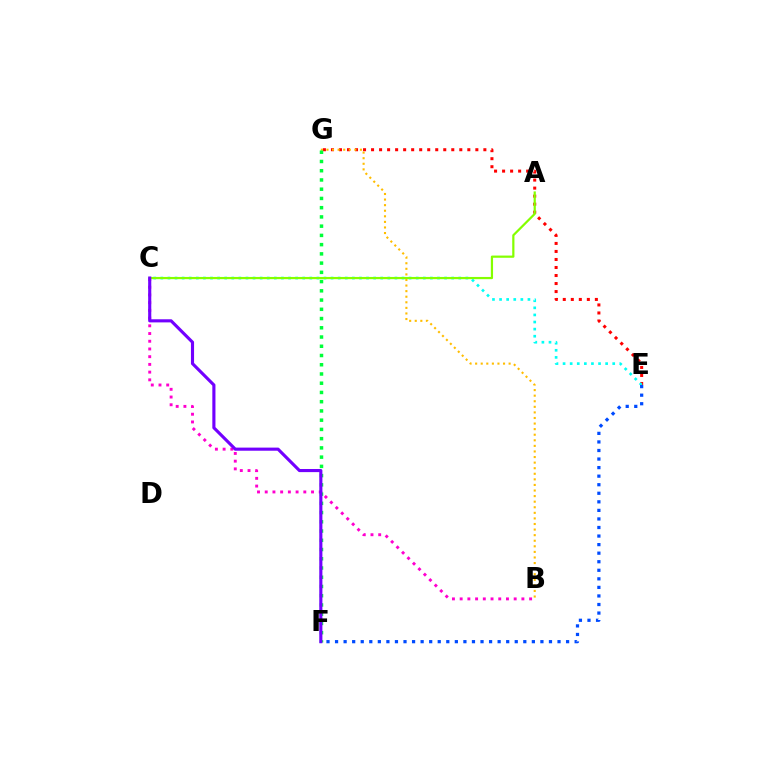{('E', 'G'): [{'color': '#ff0000', 'line_style': 'dotted', 'thickness': 2.18}], ('B', 'C'): [{'color': '#ff00cf', 'line_style': 'dotted', 'thickness': 2.1}], ('B', 'G'): [{'color': '#ffbd00', 'line_style': 'dotted', 'thickness': 1.52}], ('F', 'G'): [{'color': '#00ff39', 'line_style': 'dotted', 'thickness': 2.51}], ('C', 'E'): [{'color': '#00fff6', 'line_style': 'dotted', 'thickness': 1.93}], ('A', 'C'): [{'color': '#84ff00', 'line_style': 'solid', 'thickness': 1.59}], ('C', 'F'): [{'color': '#7200ff', 'line_style': 'solid', 'thickness': 2.25}], ('E', 'F'): [{'color': '#004bff', 'line_style': 'dotted', 'thickness': 2.32}]}